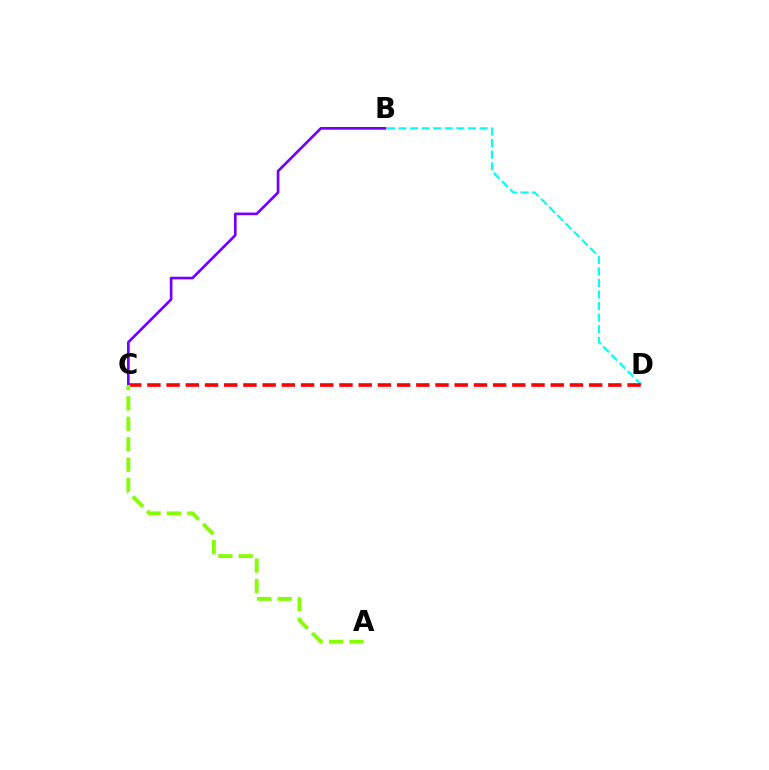{('B', 'D'): [{'color': '#00fff6', 'line_style': 'dashed', 'thickness': 1.57}], ('C', 'D'): [{'color': '#ff0000', 'line_style': 'dashed', 'thickness': 2.61}], ('B', 'C'): [{'color': '#7200ff', 'line_style': 'solid', 'thickness': 1.93}], ('A', 'C'): [{'color': '#84ff00', 'line_style': 'dashed', 'thickness': 2.77}]}